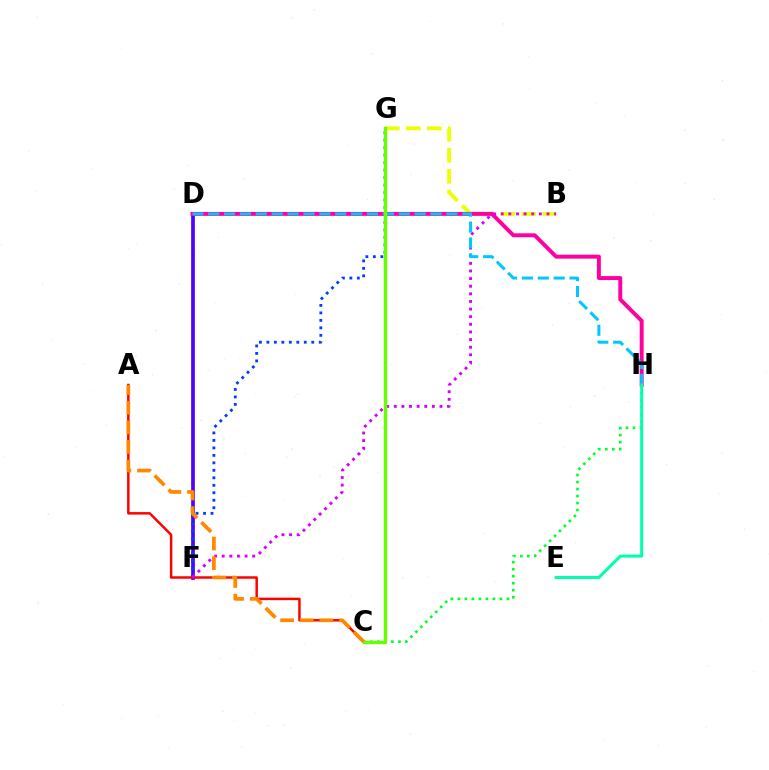{('D', 'F'): [{'color': '#4f00ff', 'line_style': 'solid', 'thickness': 2.66}], ('F', 'G'): [{'color': '#003fff', 'line_style': 'dotted', 'thickness': 2.03}], ('B', 'G'): [{'color': '#eeff00', 'line_style': 'dashed', 'thickness': 2.85}], ('A', 'C'): [{'color': '#ff0000', 'line_style': 'solid', 'thickness': 1.78}, {'color': '#ff8800', 'line_style': 'dashed', 'thickness': 2.67}], ('D', 'H'): [{'color': '#ff00a0', 'line_style': 'solid', 'thickness': 2.84}, {'color': '#00c7ff', 'line_style': 'dashed', 'thickness': 2.16}], ('C', 'H'): [{'color': '#00ff27', 'line_style': 'dotted', 'thickness': 1.91}], ('B', 'F'): [{'color': '#d600ff', 'line_style': 'dotted', 'thickness': 2.07}], ('C', 'G'): [{'color': '#66ff00', 'line_style': 'solid', 'thickness': 2.43}], ('E', 'H'): [{'color': '#00ffaf', 'line_style': 'solid', 'thickness': 2.17}]}